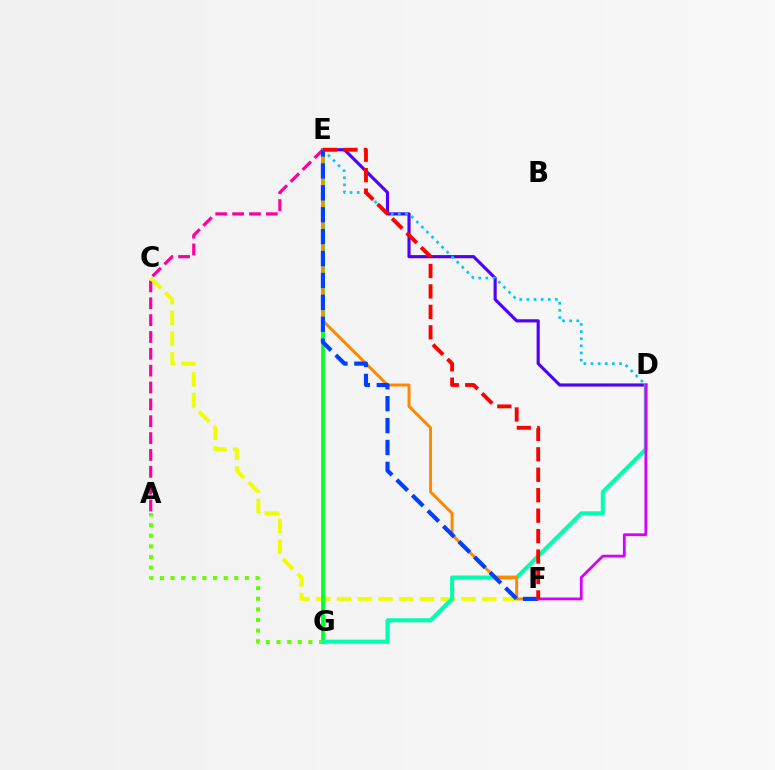{('A', 'E'): [{'color': '#ff00a0', 'line_style': 'dashed', 'thickness': 2.29}], ('C', 'F'): [{'color': '#eeff00', 'line_style': 'dashed', 'thickness': 2.82}], ('A', 'G'): [{'color': '#66ff00', 'line_style': 'dotted', 'thickness': 2.89}], ('E', 'G'): [{'color': '#00ff27', 'line_style': 'solid', 'thickness': 2.67}], ('D', 'E'): [{'color': '#4f00ff', 'line_style': 'solid', 'thickness': 2.26}, {'color': '#00c7ff', 'line_style': 'dotted', 'thickness': 1.94}], ('D', 'G'): [{'color': '#00ffaf', 'line_style': 'solid', 'thickness': 2.9}], ('E', 'F'): [{'color': '#ff8800', 'line_style': 'solid', 'thickness': 2.13}, {'color': '#003fff', 'line_style': 'dashed', 'thickness': 2.98}, {'color': '#ff0000', 'line_style': 'dashed', 'thickness': 2.78}], ('D', 'F'): [{'color': '#d600ff', 'line_style': 'solid', 'thickness': 2.01}]}